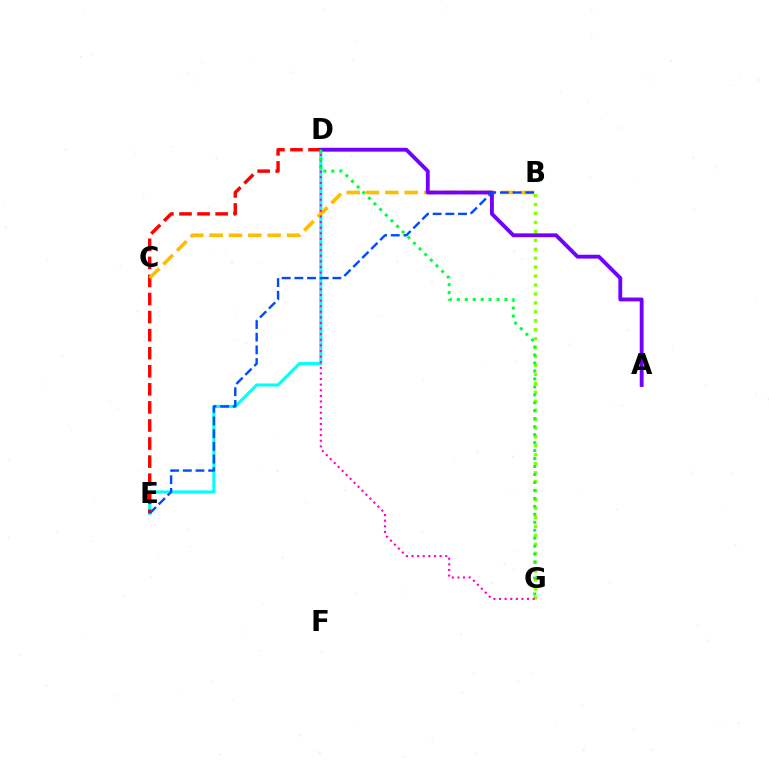{('D', 'E'): [{'color': '#00fff6', 'line_style': 'solid', 'thickness': 2.22}, {'color': '#ff0000', 'line_style': 'dashed', 'thickness': 2.45}], ('B', 'G'): [{'color': '#84ff00', 'line_style': 'dotted', 'thickness': 2.43}], ('B', 'C'): [{'color': '#ffbd00', 'line_style': 'dashed', 'thickness': 2.63}], ('A', 'D'): [{'color': '#7200ff', 'line_style': 'solid', 'thickness': 2.77}], ('D', 'G'): [{'color': '#ff00cf', 'line_style': 'dotted', 'thickness': 1.52}, {'color': '#00ff39', 'line_style': 'dotted', 'thickness': 2.16}], ('B', 'E'): [{'color': '#004bff', 'line_style': 'dashed', 'thickness': 1.72}]}